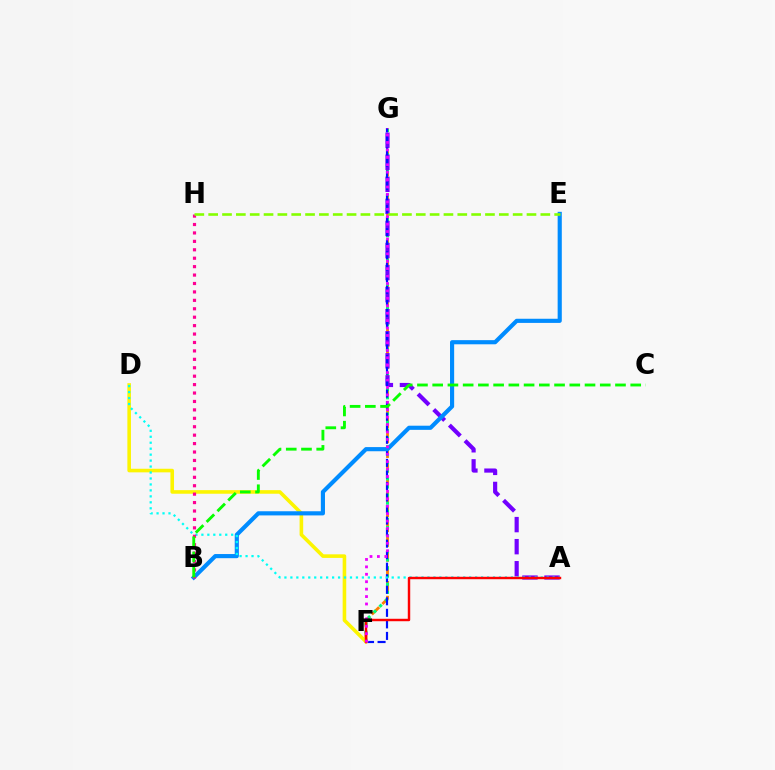{('F', 'G'): [{'color': '#ff7c00', 'line_style': 'dashed', 'thickness': 2.01}, {'color': '#00ff74', 'line_style': 'dotted', 'thickness': 2.2}, {'color': '#0010ff', 'line_style': 'dashed', 'thickness': 1.57}, {'color': '#ee00ff', 'line_style': 'dotted', 'thickness': 2.02}], ('A', 'G'): [{'color': '#7200ff', 'line_style': 'dashed', 'thickness': 3.0}], ('D', 'F'): [{'color': '#fcf500', 'line_style': 'solid', 'thickness': 2.59}], ('B', 'E'): [{'color': '#008cff', 'line_style': 'solid', 'thickness': 2.98}], ('A', 'D'): [{'color': '#00fff6', 'line_style': 'dotted', 'thickness': 1.62}], ('A', 'F'): [{'color': '#ff0000', 'line_style': 'solid', 'thickness': 1.75}], ('B', 'H'): [{'color': '#ff0094', 'line_style': 'dotted', 'thickness': 2.29}], ('E', 'H'): [{'color': '#84ff00', 'line_style': 'dashed', 'thickness': 1.88}], ('B', 'C'): [{'color': '#08ff00', 'line_style': 'dashed', 'thickness': 2.07}]}